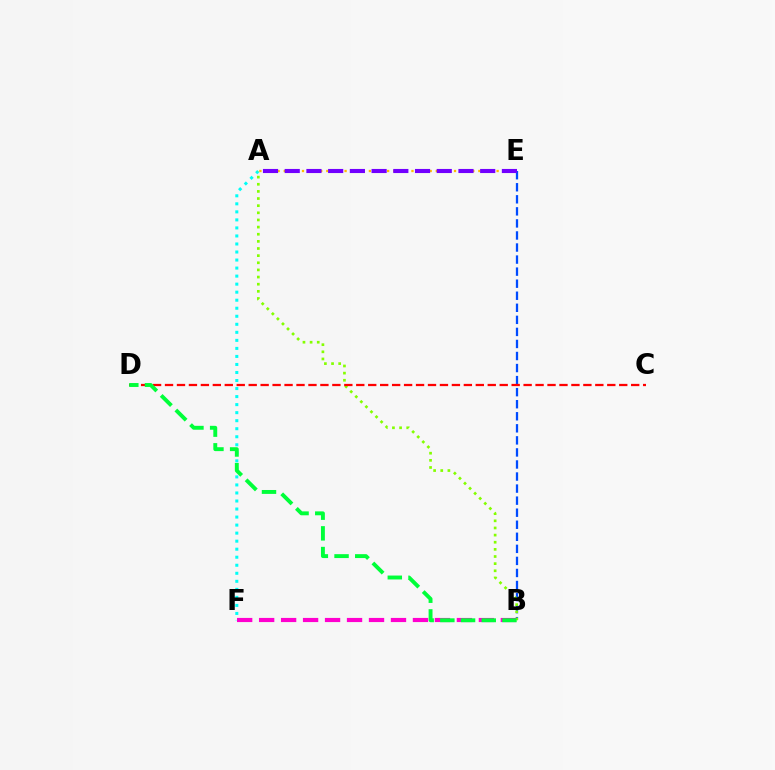{('A', 'F'): [{'color': '#00fff6', 'line_style': 'dotted', 'thickness': 2.18}], ('B', 'E'): [{'color': '#004bff', 'line_style': 'dashed', 'thickness': 1.64}], ('A', 'B'): [{'color': '#84ff00', 'line_style': 'dotted', 'thickness': 1.94}], ('C', 'D'): [{'color': '#ff0000', 'line_style': 'dashed', 'thickness': 1.62}], ('B', 'F'): [{'color': '#ff00cf', 'line_style': 'dashed', 'thickness': 2.99}], ('A', 'E'): [{'color': '#ffbd00', 'line_style': 'dotted', 'thickness': 1.65}, {'color': '#7200ff', 'line_style': 'dashed', 'thickness': 2.95}], ('B', 'D'): [{'color': '#00ff39', 'line_style': 'dashed', 'thickness': 2.81}]}